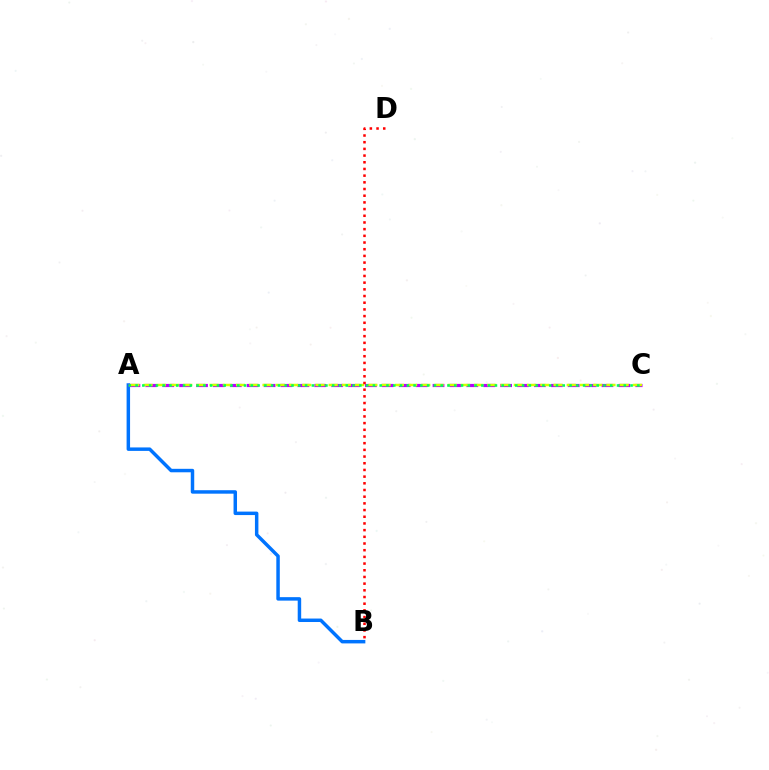{('A', 'B'): [{'color': '#0074ff', 'line_style': 'solid', 'thickness': 2.5}], ('A', 'C'): [{'color': '#b900ff', 'line_style': 'dashed', 'thickness': 2.3}, {'color': '#d1ff00', 'line_style': 'dashed', 'thickness': 1.8}, {'color': '#00ff5c', 'line_style': 'dotted', 'thickness': 1.84}], ('B', 'D'): [{'color': '#ff0000', 'line_style': 'dotted', 'thickness': 1.82}]}